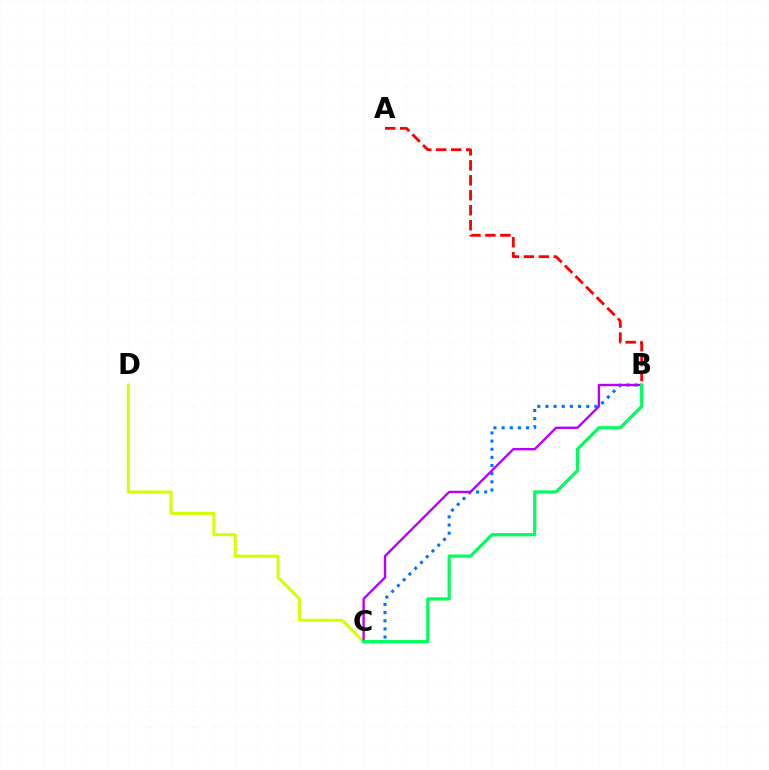{('C', 'D'): [{'color': '#d1ff00', 'line_style': 'solid', 'thickness': 2.13}], ('B', 'C'): [{'color': '#0074ff', 'line_style': 'dotted', 'thickness': 2.22}, {'color': '#b900ff', 'line_style': 'solid', 'thickness': 1.72}, {'color': '#00ff5c', 'line_style': 'solid', 'thickness': 2.31}], ('A', 'B'): [{'color': '#ff0000', 'line_style': 'dashed', 'thickness': 2.03}]}